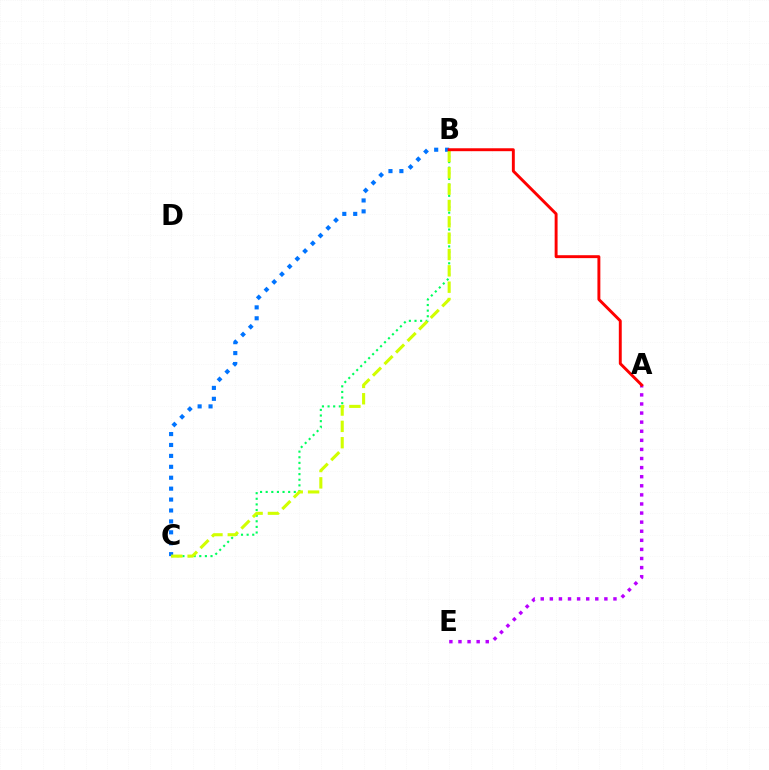{('A', 'E'): [{'color': '#b900ff', 'line_style': 'dotted', 'thickness': 2.47}], ('B', 'C'): [{'color': '#00ff5c', 'line_style': 'dotted', 'thickness': 1.53}, {'color': '#0074ff', 'line_style': 'dotted', 'thickness': 2.97}, {'color': '#d1ff00', 'line_style': 'dashed', 'thickness': 2.22}], ('A', 'B'): [{'color': '#ff0000', 'line_style': 'solid', 'thickness': 2.1}]}